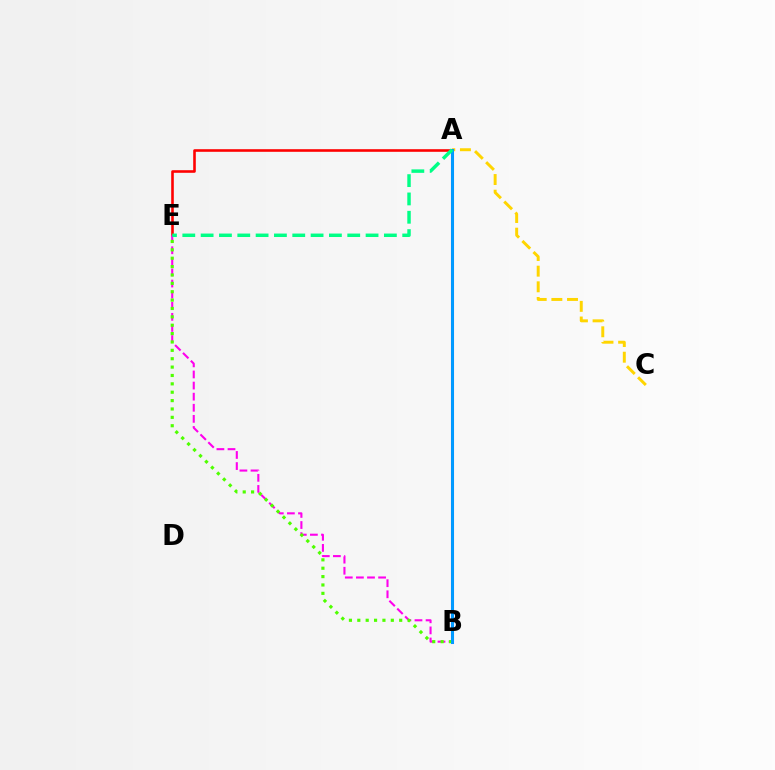{('A', 'E'): [{'color': '#ff0000', 'line_style': 'solid', 'thickness': 1.87}, {'color': '#00ff86', 'line_style': 'dashed', 'thickness': 2.49}], ('A', 'C'): [{'color': '#ffd500', 'line_style': 'dashed', 'thickness': 2.13}], ('A', 'B'): [{'color': '#3700ff', 'line_style': 'solid', 'thickness': 2.19}, {'color': '#009eff', 'line_style': 'solid', 'thickness': 2.1}], ('B', 'E'): [{'color': '#ff00ed', 'line_style': 'dashed', 'thickness': 1.51}, {'color': '#4fff00', 'line_style': 'dotted', 'thickness': 2.28}]}